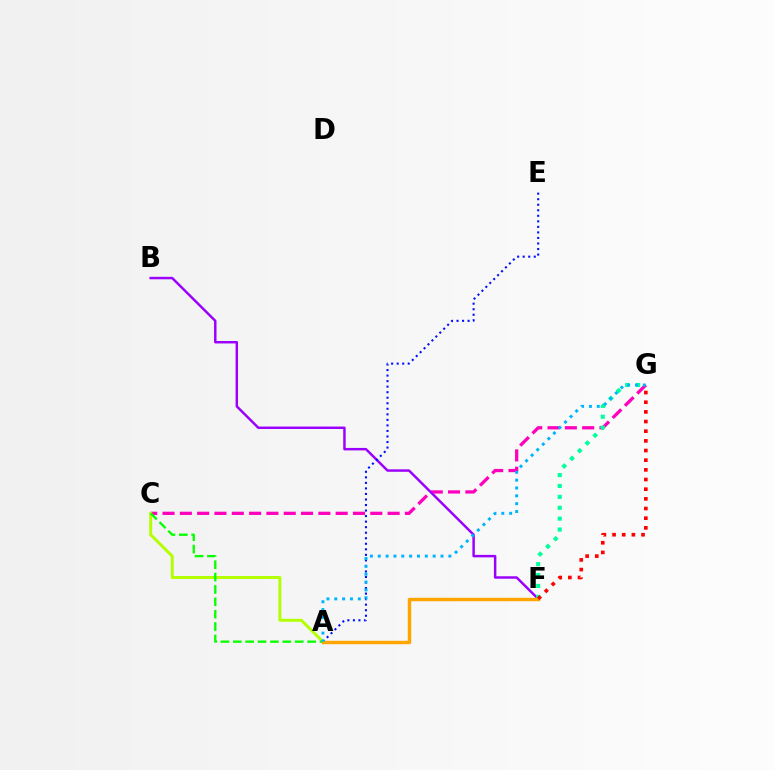{('C', 'G'): [{'color': '#ff00bd', 'line_style': 'dashed', 'thickness': 2.35}], ('A', 'C'): [{'color': '#b3ff00', 'line_style': 'solid', 'thickness': 2.13}, {'color': '#08ff00', 'line_style': 'dashed', 'thickness': 1.68}], ('B', 'F'): [{'color': '#9b00ff', 'line_style': 'solid', 'thickness': 1.78}], ('A', 'E'): [{'color': '#0010ff', 'line_style': 'dotted', 'thickness': 1.5}], ('F', 'G'): [{'color': '#00ff9d', 'line_style': 'dotted', 'thickness': 2.96}, {'color': '#ff0000', 'line_style': 'dotted', 'thickness': 2.63}], ('A', 'F'): [{'color': '#ffa500', 'line_style': 'solid', 'thickness': 2.47}], ('A', 'G'): [{'color': '#00b5ff', 'line_style': 'dotted', 'thickness': 2.13}]}